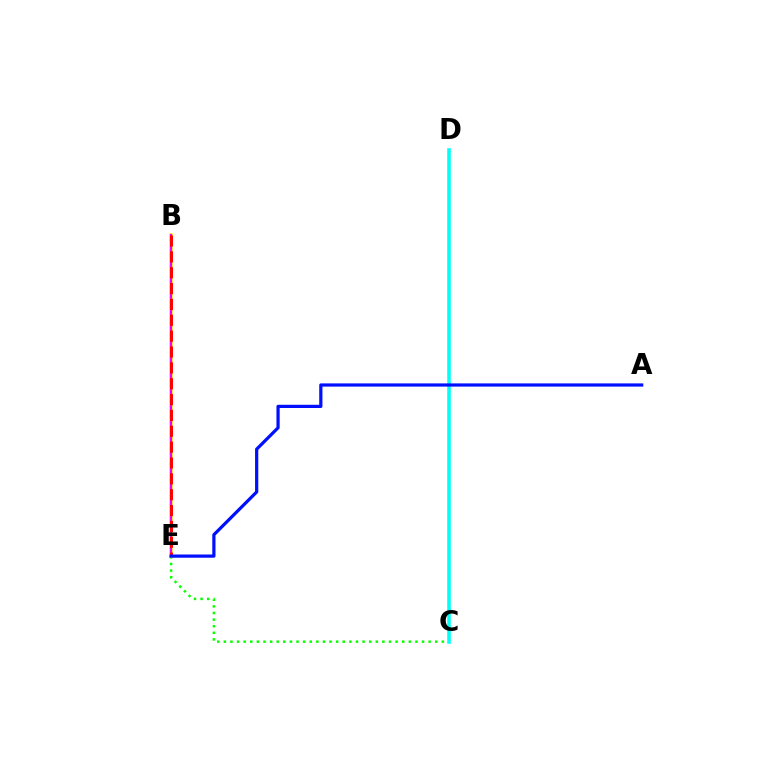{('C', 'E'): [{'color': '#08ff00', 'line_style': 'dotted', 'thickness': 1.79}], ('B', 'E'): [{'color': '#fcf500', 'line_style': 'solid', 'thickness': 2.57}, {'color': '#ee00ff', 'line_style': 'solid', 'thickness': 1.6}, {'color': '#ff0000', 'line_style': 'dashed', 'thickness': 2.15}], ('C', 'D'): [{'color': '#00fff6', 'line_style': 'solid', 'thickness': 2.55}], ('A', 'E'): [{'color': '#0010ff', 'line_style': 'solid', 'thickness': 2.32}]}